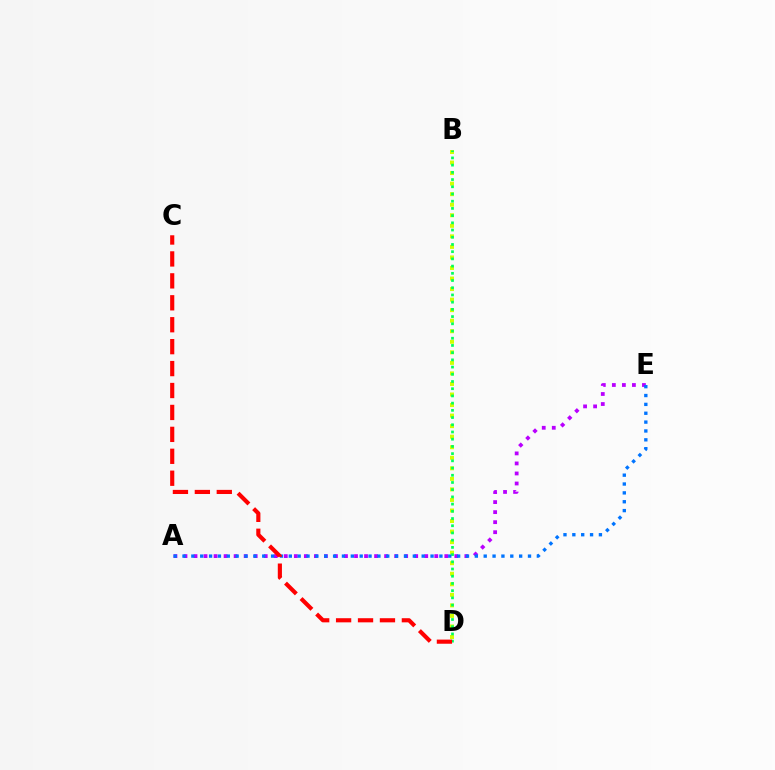{('B', 'D'): [{'color': '#d1ff00', 'line_style': 'dotted', 'thickness': 2.86}, {'color': '#00ff5c', 'line_style': 'dotted', 'thickness': 1.96}], ('A', 'E'): [{'color': '#b900ff', 'line_style': 'dotted', 'thickness': 2.73}, {'color': '#0074ff', 'line_style': 'dotted', 'thickness': 2.41}], ('C', 'D'): [{'color': '#ff0000', 'line_style': 'dashed', 'thickness': 2.98}]}